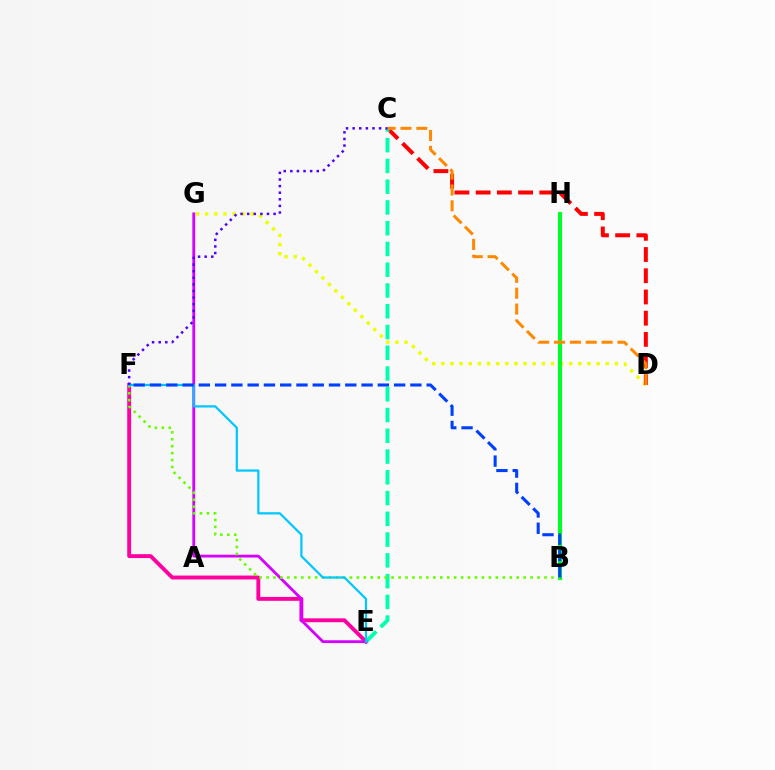{('E', 'F'): [{'color': '#ff00a0', 'line_style': 'solid', 'thickness': 2.8}, {'color': '#00c7ff', 'line_style': 'solid', 'thickness': 1.6}], ('D', 'G'): [{'color': '#eeff00', 'line_style': 'dotted', 'thickness': 2.48}], ('C', 'D'): [{'color': '#ff0000', 'line_style': 'dashed', 'thickness': 2.88}, {'color': '#ff8800', 'line_style': 'dashed', 'thickness': 2.15}], ('C', 'E'): [{'color': '#00ffaf', 'line_style': 'dashed', 'thickness': 2.82}], ('E', 'G'): [{'color': '#d600ff', 'line_style': 'solid', 'thickness': 2.03}], ('B', 'H'): [{'color': '#00ff27', 'line_style': 'solid', 'thickness': 2.96}], ('B', 'F'): [{'color': '#66ff00', 'line_style': 'dotted', 'thickness': 1.89}, {'color': '#003fff', 'line_style': 'dashed', 'thickness': 2.21}], ('C', 'F'): [{'color': '#4f00ff', 'line_style': 'dotted', 'thickness': 1.8}]}